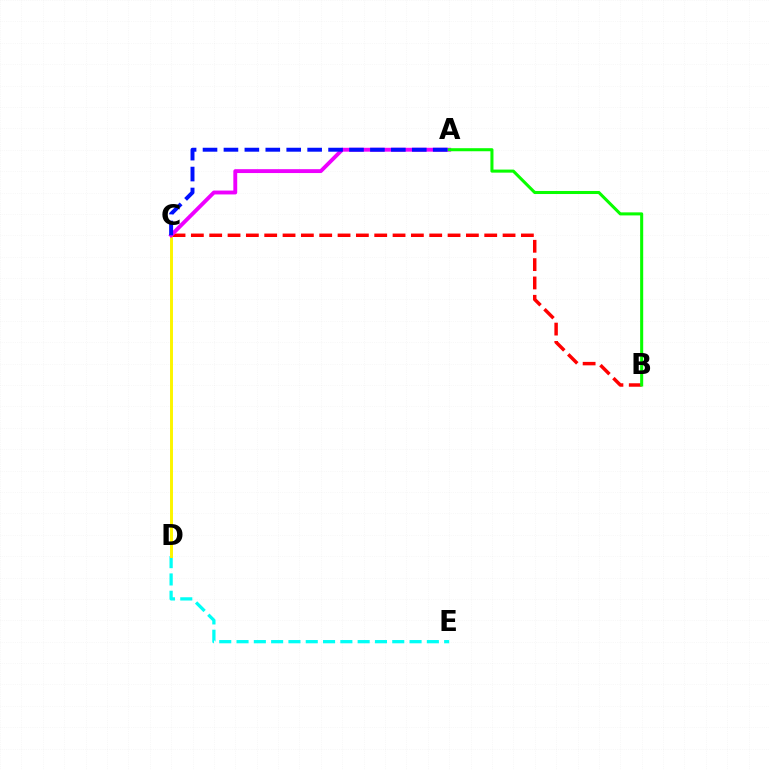{('D', 'E'): [{'color': '#00fff6', 'line_style': 'dashed', 'thickness': 2.35}], ('C', 'D'): [{'color': '#fcf500', 'line_style': 'solid', 'thickness': 2.12}], ('B', 'C'): [{'color': '#ff0000', 'line_style': 'dashed', 'thickness': 2.49}], ('A', 'C'): [{'color': '#ee00ff', 'line_style': 'solid', 'thickness': 2.79}, {'color': '#0010ff', 'line_style': 'dashed', 'thickness': 2.84}], ('A', 'B'): [{'color': '#08ff00', 'line_style': 'solid', 'thickness': 2.2}]}